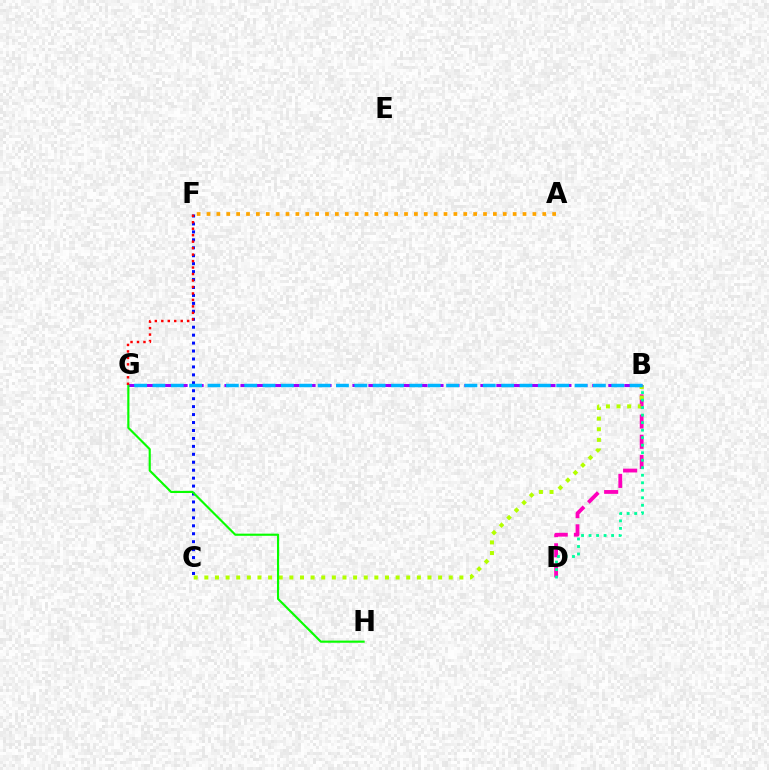{('B', 'D'): [{'color': '#ff00bd', 'line_style': 'dashed', 'thickness': 2.74}, {'color': '#00ff9d', 'line_style': 'dotted', 'thickness': 2.04}], ('A', 'F'): [{'color': '#ffa500', 'line_style': 'dotted', 'thickness': 2.68}], ('B', 'C'): [{'color': '#b3ff00', 'line_style': 'dotted', 'thickness': 2.89}], ('C', 'F'): [{'color': '#0010ff', 'line_style': 'dotted', 'thickness': 2.16}], ('B', 'G'): [{'color': '#9b00ff', 'line_style': 'dashed', 'thickness': 2.17}, {'color': '#00b5ff', 'line_style': 'dashed', 'thickness': 2.49}], ('G', 'H'): [{'color': '#08ff00', 'line_style': 'solid', 'thickness': 1.54}], ('F', 'G'): [{'color': '#ff0000', 'line_style': 'dotted', 'thickness': 1.76}]}